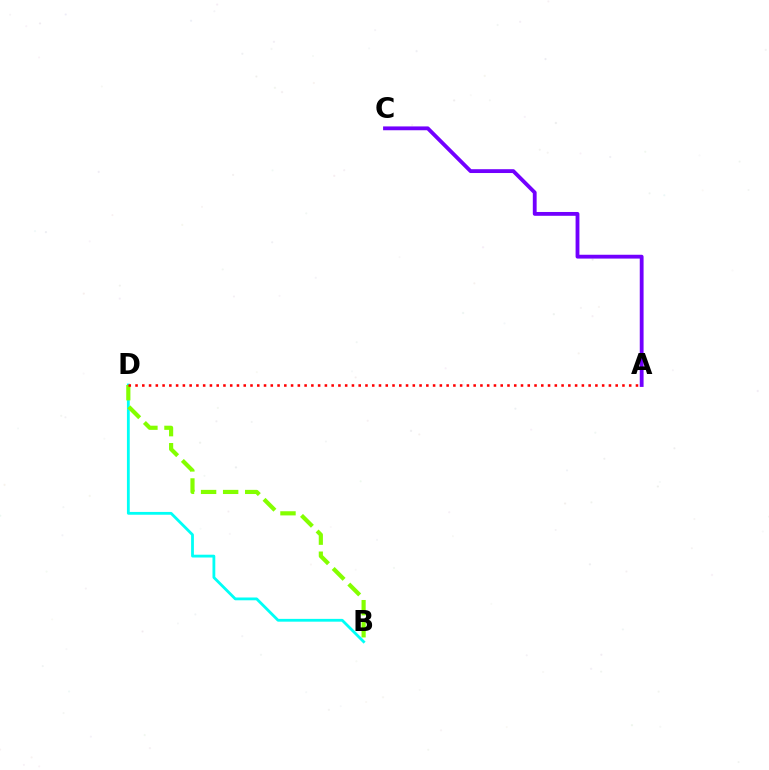{('B', 'D'): [{'color': '#00fff6', 'line_style': 'solid', 'thickness': 2.02}, {'color': '#84ff00', 'line_style': 'dashed', 'thickness': 3.0}], ('A', 'D'): [{'color': '#ff0000', 'line_style': 'dotted', 'thickness': 1.84}], ('A', 'C'): [{'color': '#7200ff', 'line_style': 'solid', 'thickness': 2.76}]}